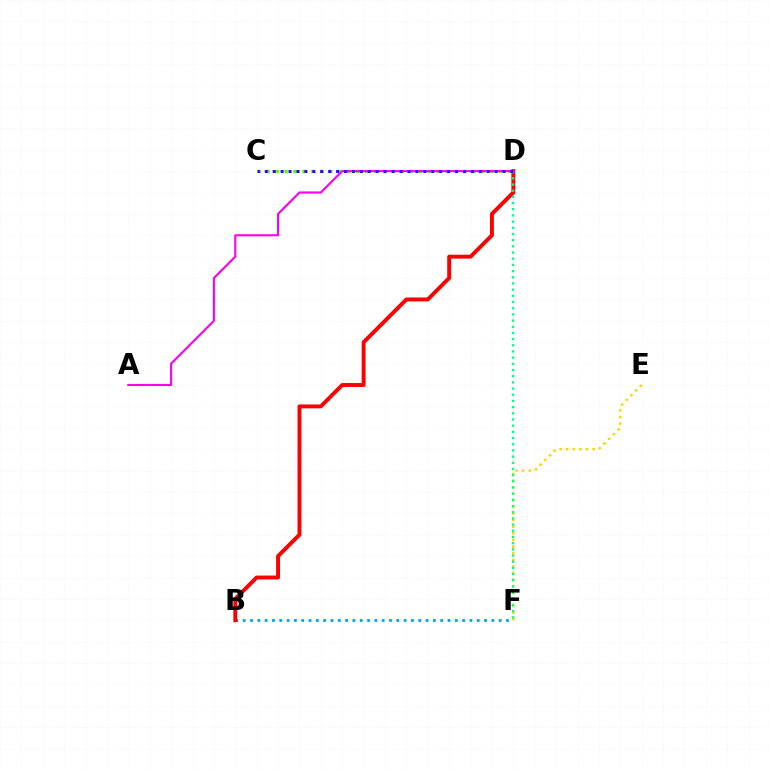{('B', 'F'): [{'color': '#009eff', 'line_style': 'dotted', 'thickness': 1.99}], ('E', 'F'): [{'color': '#ffd500', 'line_style': 'dotted', 'thickness': 1.8}], ('B', 'D'): [{'color': '#ff0000', 'line_style': 'solid', 'thickness': 2.81}], ('C', 'D'): [{'color': '#4fff00', 'line_style': 'dotted', 'thickness': 2.43}, {'color': '#3700ff', 'line_style': 'dotted', 'thickness': 2.15}], ('A', 'D'): [{'color': '#ff00ed', 'line_style': 'solid', 'thickness': 1.53}], ('D', 'F'): [{'color': '#00ff86', 'line_style': 'dotted', 'thickness': 1.68}]}